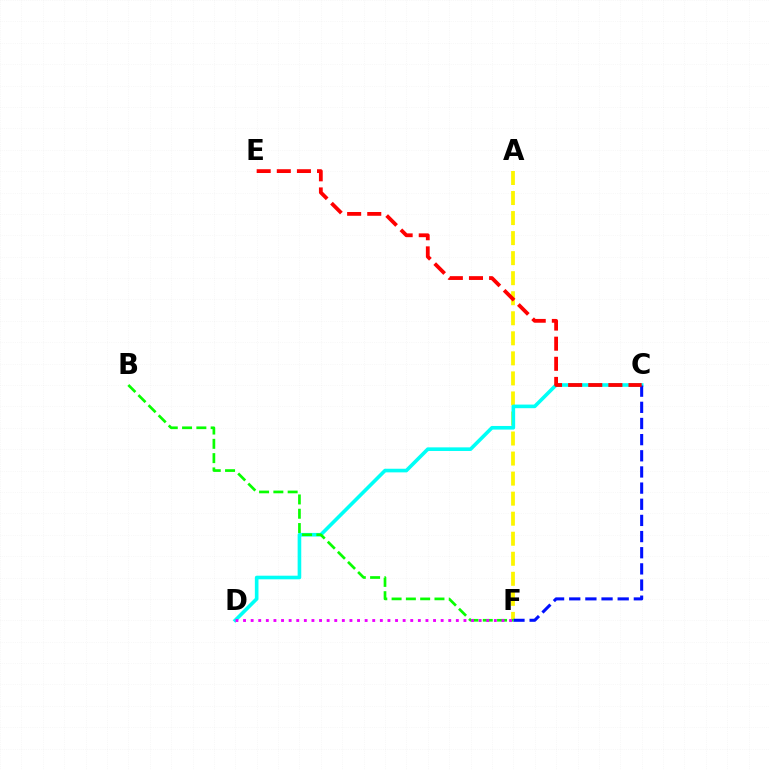{('A', 'F'): [{'color': '#fcf500', 'line_style': 'dashed', 'thickness': 2.72}], ('C', 'D'): [{'color': '#00fff6', 'line_style': 'solid', 'thickness': 2.61}], ('C', 'F'): [{'color': '#0010ff', 'line_style': 'dashed', 'thickness': 2.19}], ('B', 'F'): [{'color': '#08ff00', 'line_style': 'dashed', 'thickness': 1.94}], ('D', 'F'): [{'color': '#ee00ff', 'line_style': 'dotted', 'thickness': 2.06}], ('C', 'E'): [{'color': '#ff0000', 'line_style': 'dashed', 'thickness': 2.73}]}